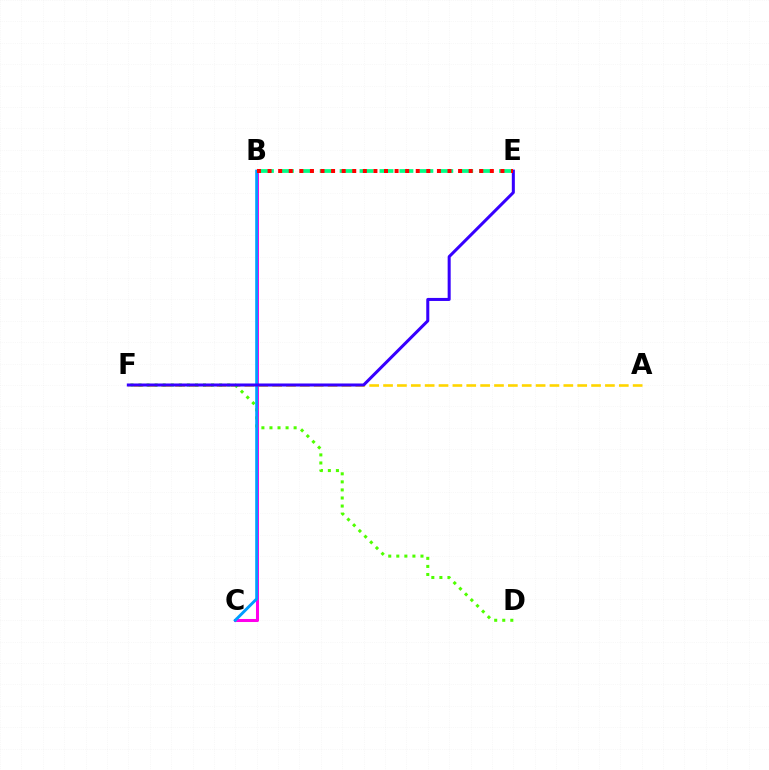{('B', 'C'): [{'color': '#ff00ed', 'line_style': 'solid', 'thickness': 2.19}, {'color': '#009eff', 'line_style': 'solid', 'thickness': 2.09}], ('A', 'F'): [{'color': '#ffd500', 'line_style': 'dashed', 'thickness': 1.88}], ('B', 'E'): [{'color': '#00ff86', 'line_style': 'dashed', 'thickness': 2.71}, {'color': '#ff0000', 'line_style': 'dotted', 'thickness': 2.88}], ('D', 'F'): [{'color': '#4fff00', 'line_style': 'dotted', 'thickness': 2.19}], ('E', 'F'): [{'color': '#3700ff', 'line_style': 'solid', 'thickness': 2.18}]}